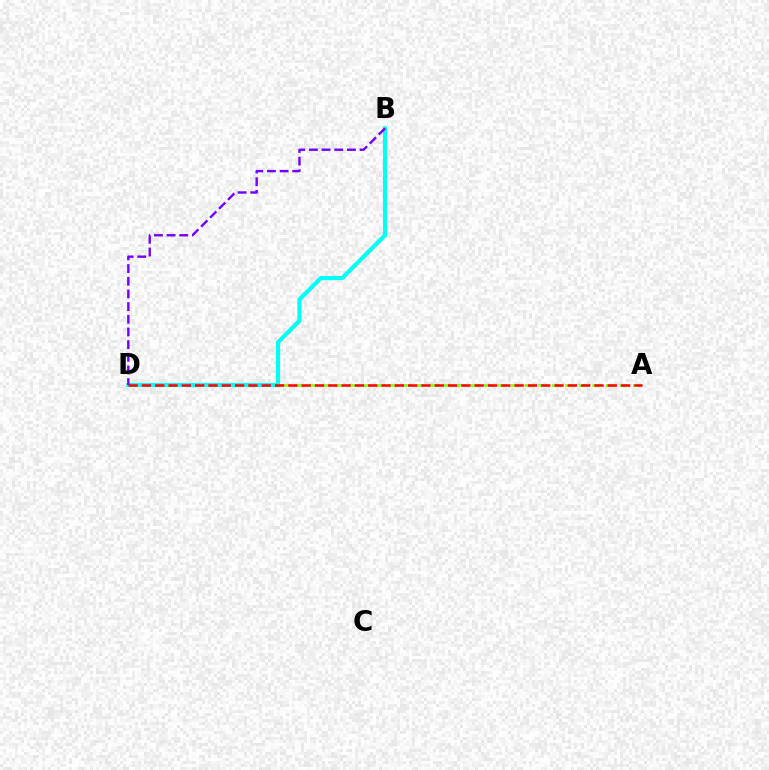{('A', 'D'): [{'color': '#84ff00', 'line_style': 'dashed', 'thickness': 1.84}, {'color': '#ff0000', 'line_style': 'dashed', 'thickness': 1.81}], ('B', 'D'): [{'color': '#00fff6', 'line_style': 'solid', 'thickness': 2.98}, {'color': '#7200ff', 'line_style': 'dashed', 'thickness': 1.72}]}